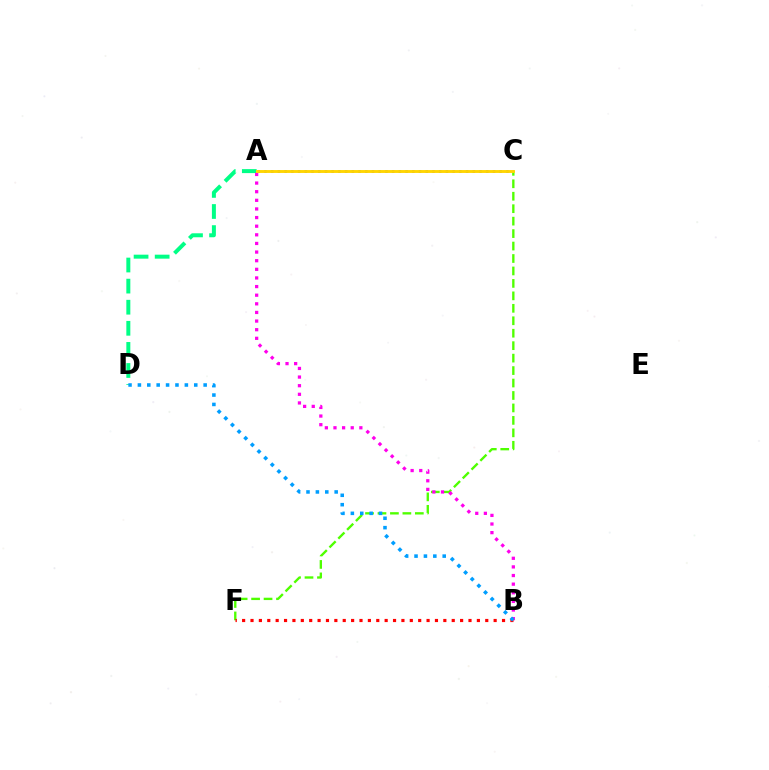{('A', 'D'): [{'color': '#00ff86', 'line_style': 'dashed', 'thickness': 2.87}], ('A', 'C'): [{'color': '#3700ff', 'line_style': 'dotted', 'thickness': 1.83}, {'color': '#ffd500', 'line_style': 'solid', 'thickness': 2.07}], ('C', 'F'): [{'color': '#4fff00', 'line_style': 'dashed', 'thickness': 1.69}], ('A', 'B'): [{'color': '#ff00ed', 'line_style': 'dotted', 'thickness': 2.34}], ('B', 'F'): [{'color': '#ff0000', 'line_style': 'dotted', 'thickness': 2.28}], ('B', 'D'): [{'color': '#009eff', 'line_style': 'dotted', 'thickness': 2.55}]}